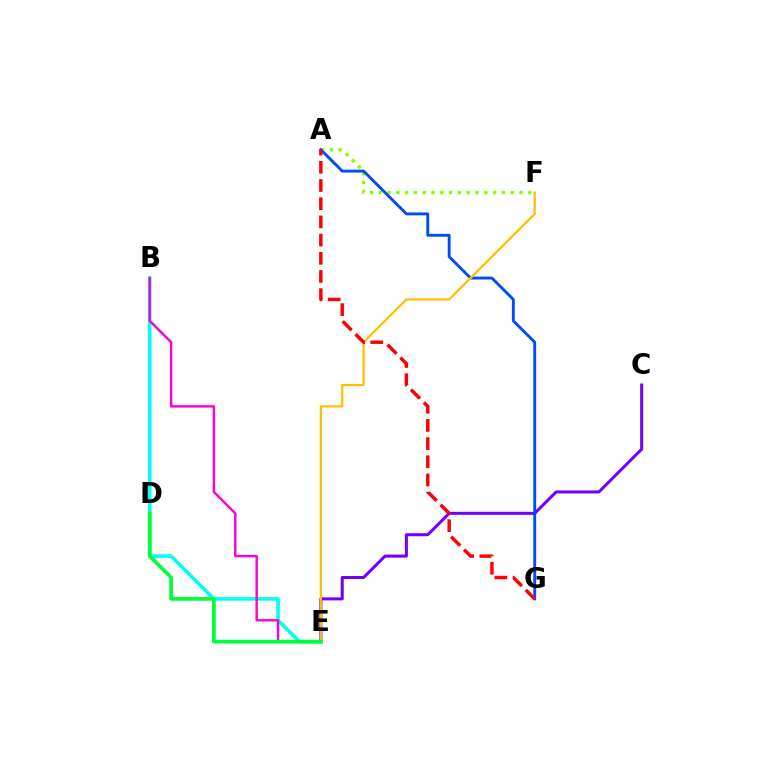{('B', 'E'): [{'color': '#00fff6', 'line_style': 'solid', 'thickness': 2.58}, {'color': '#ff00cf', 'line_style': 'solid', 'thickness': 1.75}], ('C', 'E'): [{'color': '#7200ff', 'line_style': 'solid', 'thickness': 2.17}], ('A', 'F'): [{'color': '#84ff00', 'line_style': 'dotted', 'thickness': 2.39}], ('A', 'G'): [{'color': '#004bff', 'line_style': 'solid', 'thickness': 2.08}, {'color': '#ff0000', 'line_style': 'dashed', 'thickness': 2.47}], ('E', 'F'): [{'color': '#ffbd00', 'line_style': 'solid', 'thickness': 1.58}], ('D', 'E'): [{'color': '#00ff39', 'line_style': 'solid', 'thickness': 2.68}]}